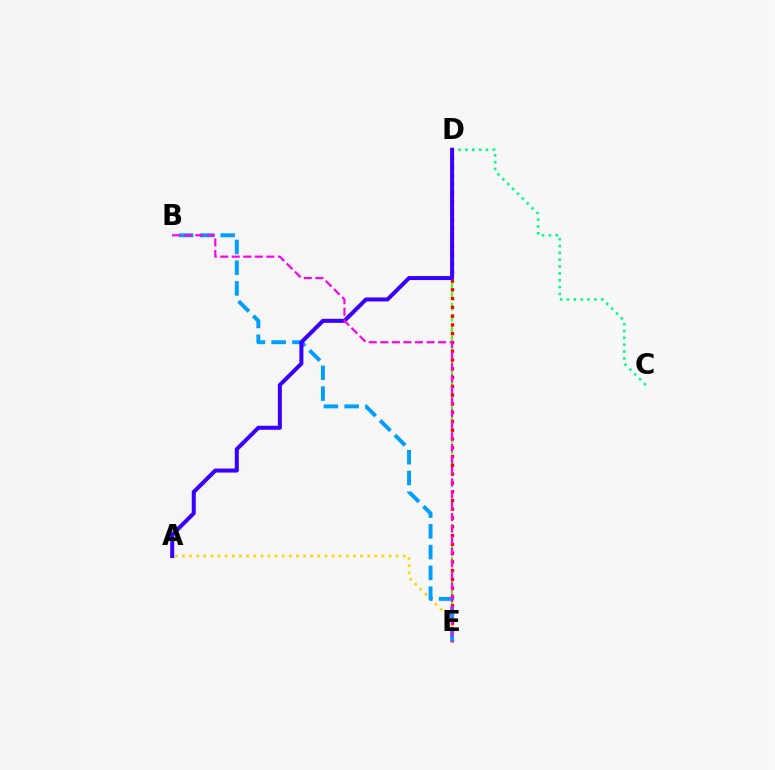{('D', 'E'): [{'color': '#4fff00', 'line_style': 'dashed', 'thickness': 1.5}, {'color': '#ff0000', 'line_style': 'dotted', 'thickness': 2.38}], ('A', 'E'): [{'color': '#ffd500', 'line_style': 'dotted', 'thickness': 1.94}], ('C', 'D'): [{'color': '#00ff86', 'line_style': 'dotted', 'thickness': 1.86}], ('B', 'E'): [{'color': '#009eff', 'line_style': 'dashed', 'thickness': 2.82}, {'color': '#ff00ed', 'line_style': 'dashed', 'thickness': 1.57}], ('A', 'D'): [{'color': '#3700ff', 'line_style': 'solid', 'thickness': 2.89}]}